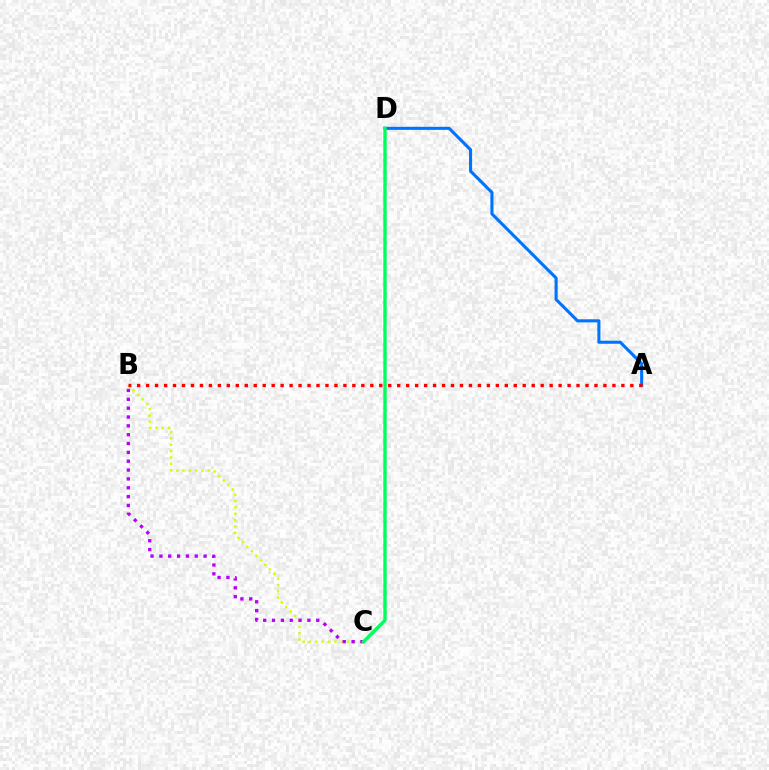{('A', 'D'): [{'color': '#0074ff', 'line_style': 'solid', 'thickness': 2.22}], ('B', 'C'): [{'color': '#d1ff00', 'line_style': 'dotted', 'thickness': 1.72}, {'color': '#b900ff', 'line_style': 'dotted', 'thickness': 2.4}], ('C', 'D'): [{'color': '#00ff5c', 'line_style': 'solid', 'thickness': 2.44}], ('A', 'B'): [{'color': '#ff0000', 'line_style': 'dotted', 'thickness': 2.44}]}